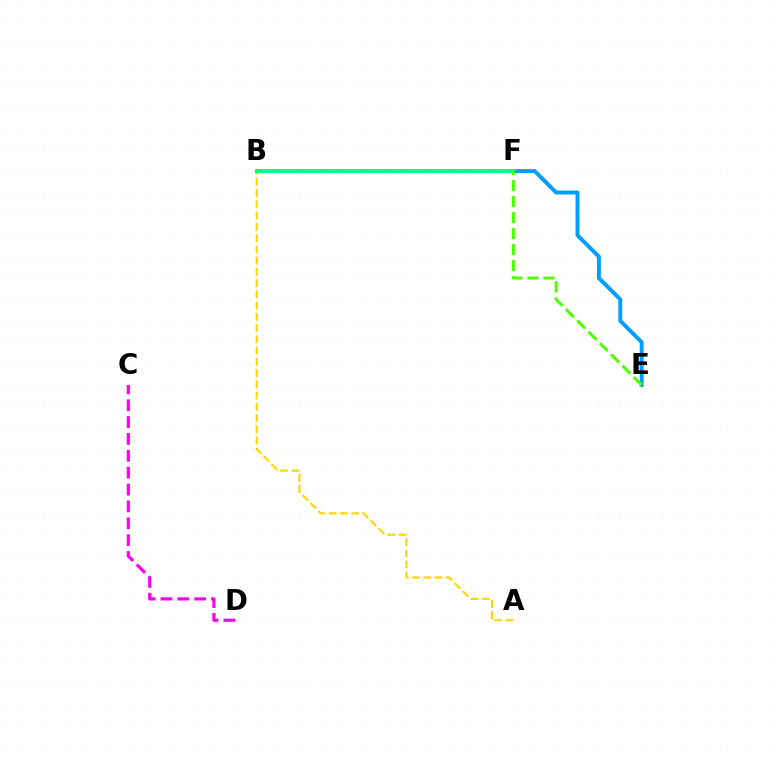{('B', 'F'): [{'color': '#3700ff', 'line_style': 'dotted', 'thickness': 2.64}, {'color': '#ff0000', 'line_style': 'dashed', 'thickness': 1.82}, {'color': '#00ff86', 'line_style': 'solid', 'thickness': 2.94}], ('E', 'F'): [{'color': '#009eff', 'line_style': 'solid', 'thickness': 2.84}, {'color': '#4fff00', 'line_style': 'dashed', 'thickness': 2.17}], ('A', 'B'): [{'color': '#ffd500', 'line_style': 'dashed', 'thickness': 1.53}], ('C', 'D'): [{'color': '#ff00ed', 'line_style': 'dashed', 'thickness': 2.29}]}